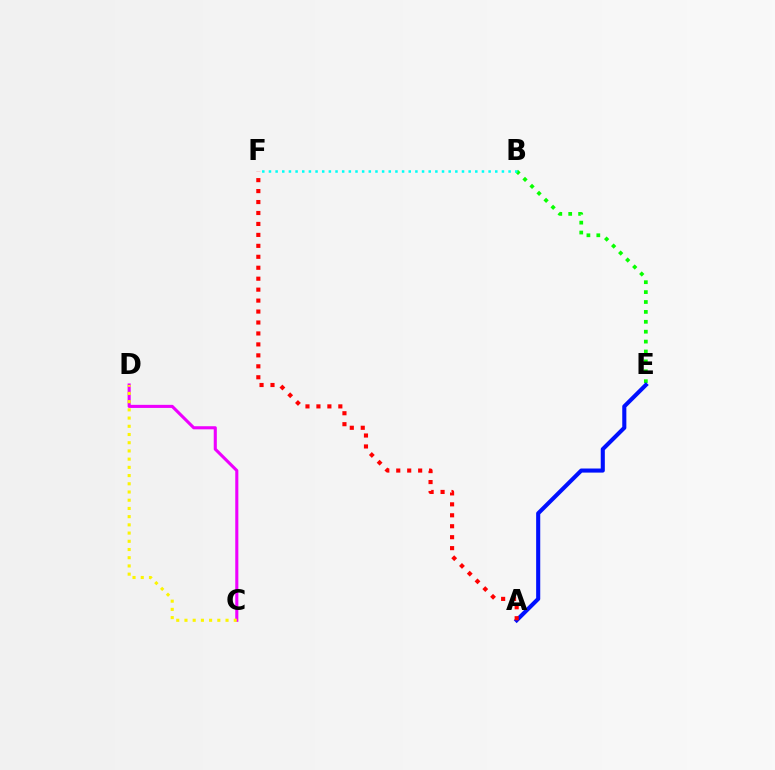{('C', 'D'): [{'color': '#ee00ff', 'line_style': 'solid', 'thickness': 2.23}, {'color': '#fcf500', 'line_style': 'dotted', 'thickness': 2.23}], ('B', 'E'): [{'color': '#08ff00', 'line_style': 'dotted', 'thickness': 2.69}], ('A', 'E'): [{'color': '#0010ff', 'line_style': 'solid', 'thickness': 2.95}], ('A', 'F'): [{'color': '#ff0000', 'line_style': 'dotted', 'thickness': 2.98}], ('B', 'F'): [{'color': '#00fff6', 'line_style': 'dotted', 'thickness': 1.81}]}